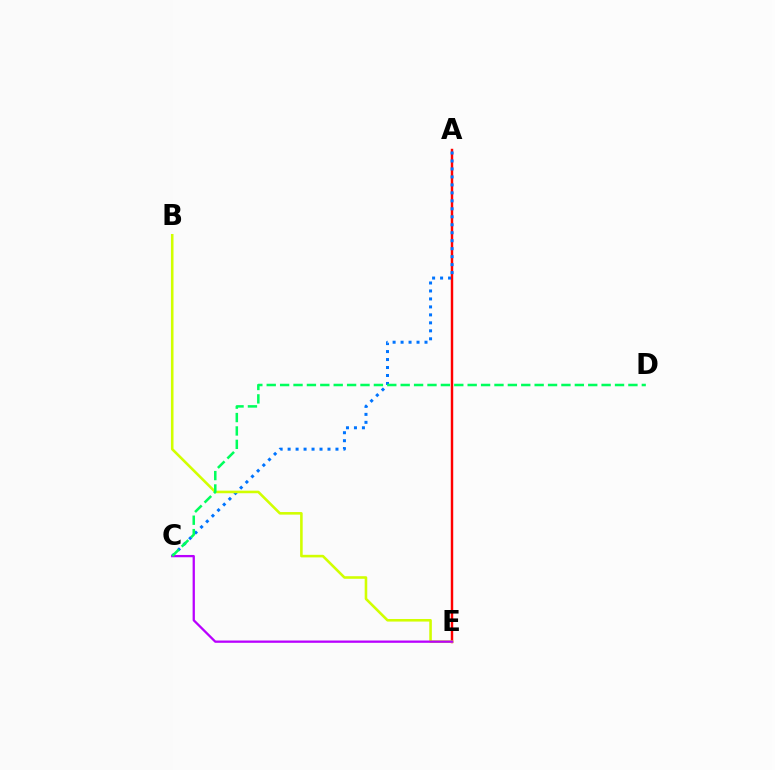{('A', 'E'): [{'color': '#ff0000', 'line_style': 'solid', 'thickness': 1.76}], ('A', 'C'): [{'color': '#0074ff', 'line_style': 'dotted', 'thickness': 2.17}], ('B', 'E'): [{'color': '#d1ff00', 'line_style': 'solid', 'thickness': 1.86}], ('C', 'E'): [{'color': '#b900ff', 'line_style': 'solid', 'thickness': 1.64}], ('C', 'D'): [{'color': '#00ff5c', 'line_style': 'dashed', 'thickness': 1.82}]}